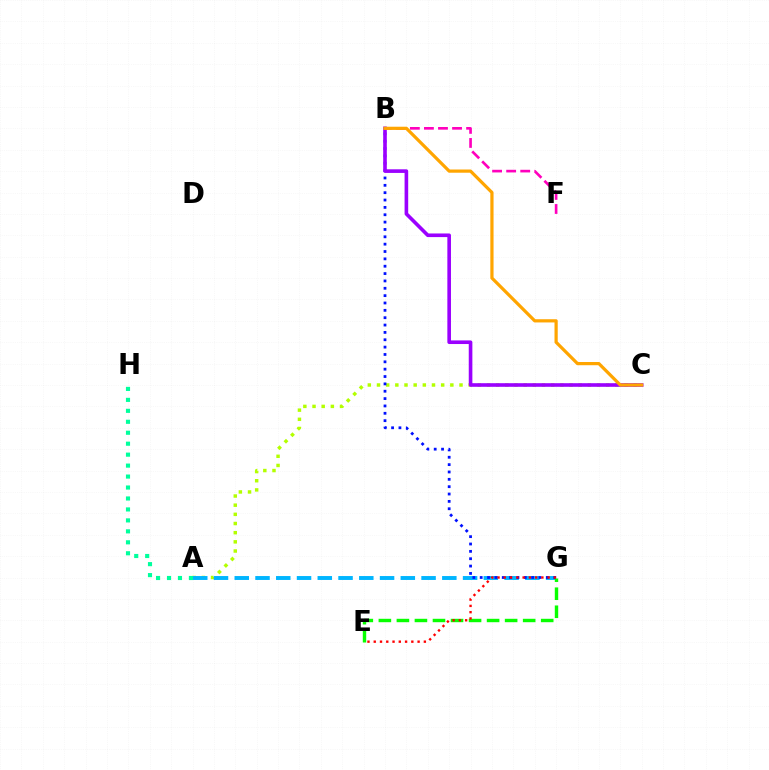{('B', 'F'): [{'color': '#ff00bd', 'line_style': 'dashed', 'thickness': 1.91}], ('A', 'C'): [{'color': '#b3ff00', 'line_style': 'dotted', 'thickness': 2.49}], ('A', 'G'): [{'color': '#00b5ff', 'line_style': 'dashed', 'thickness': 2.82}], ('B', 'G'): [{'color': '#0010ff', 'line_style': 'dotted', 'thickness': 2.0}], ('B', 'C'): [{'color': '#9b00ff', 'line_style': 'solid', 'thickness': 2.61}, {'color': '#ffa500', 'line_style': 'solid', 'thickness': 2.31}], ('A', 'H'): [{'color': '#00ff9d', 'line_style': 'dotted', 'thickness': 2.98}], ('E', 'G'): [{'color': '#08ff00', 'line_style': 'dashed', 'thickness': 2.45}, {'color': '#ff0000', 'line_style': 'dotted', 'thickness': 1.7}]}